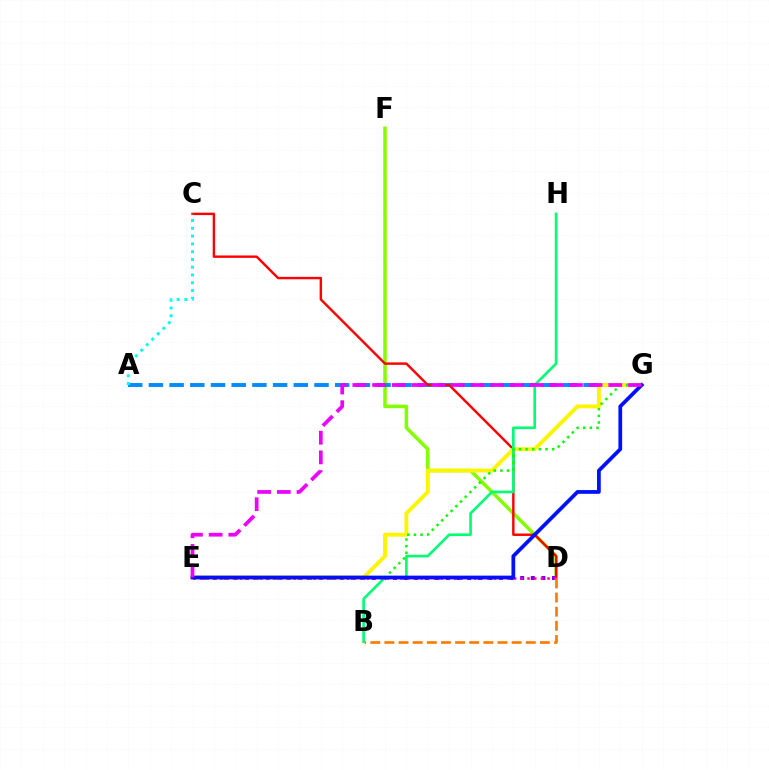{('D', 'F'): [{'color': '#84ff00', 'line_style': 'solid', 'thickness': 2.53}], ('D', 'E'): [{'color': '#7200ff', 'line_style': 'dotted', 'thickness': 2.88}, {'color': '#ff0094', 'line_style': 'dotted', 'thickness': 1.82}], ('A', 'G'): [{'color': '#008cff', 'line_style': 'dashed', 'thickness': 2.81}], ('C', 'D'): [{'color': '#ff0000', 'line_style': 'solid', 'thickness': 1.74}], ('E', 'G'): [{'color': '#fcf500', 'line_style': 'solid', 'thickness': 2.78}, {'color': '#08ff00', 'line_style': 'dotted', 'thickness': 1.81}, {'color': '#0010ff', 'line_style': 'solid', 'thickness': 2.7}, {'color': '#ee00ff', 'line_style': 'dashed', 'thickness': 2.67}], ('B', 'H'): [{'color': '#00ff74', 'line_style': 'solid', 'thickness': 1.9}], ('A', 'C'): [{'color': '#00fff6', 'line_style': 'dotted', 'thickness': 2.11}], ('B', 'D'): [{'color': '#ff7c00', 'line_style': 'dashed', 'thickness': 1.92}]}